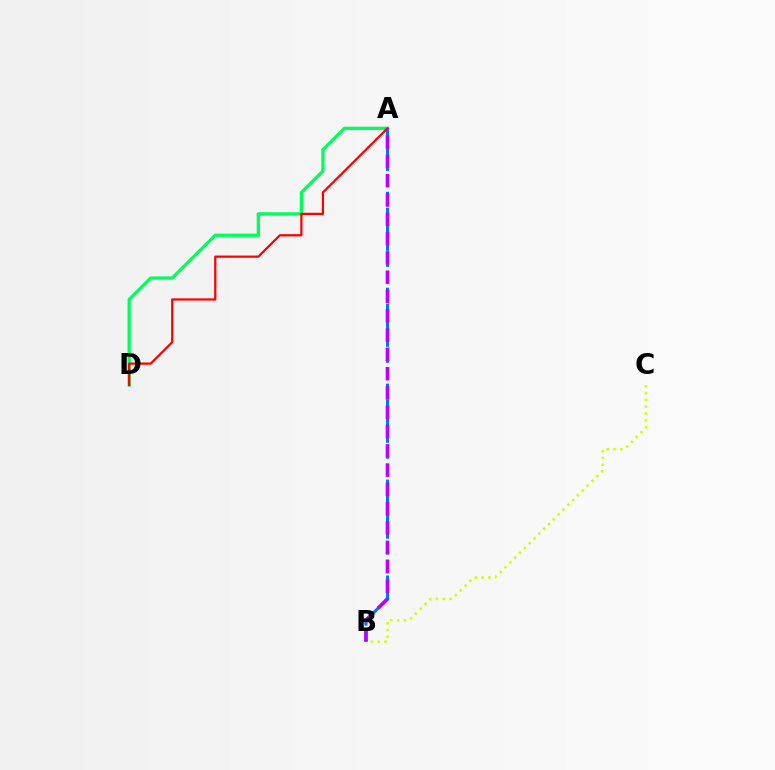{('A', 'B'): [{'color': '#0074ff', 'line_style': 'dashed', 'thickness': 2.17}, {'color': '#b900ff', 'line_style': 'dashed', 'thickness': 2.62}], ('A', 'D'): [{'color': '#00ff5c', 'line_style': 'solid', 'thickness': 2.35}, {'color': '#ff0000', 'line_style': 'solid', 'thickness': 1.62}], ('B', 'C'): [{'color': '#d1ff00', 'line_style': 'dotted', 'thickness': 1.85}]}